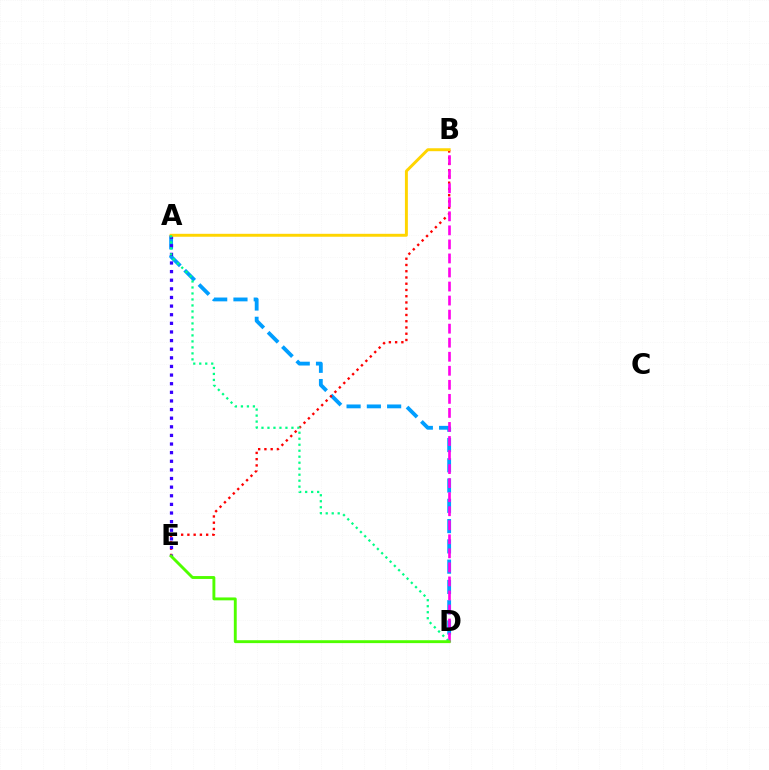{('A', 'D'): [{'color': '#009eff', 'line_style': 'dashed', 'thickness': 2.75}, {'color': '#00ff86', 'line_style': 'dotted', 'thickness': 1.63}], ('B', 'E'): [{'color': '#ff0000', 'line_style': 'dotted', 'thickness': 1.7}], ('A', 'E'): [{'color': '#3700ff', 'line_style': 'dotted', 'thickness': 2.34}], ('B', 'D'): [{'color': '#ff00ed', 'line_style': 'dashed', 'thickness': 1.91}], ('A', 'B'): [{'color': '#ffd500', 'line_style': 'solid', 'thickness': 2.12}], ('D', 'E'): [{'color': '#4fff00', 'line_style': 'solid', 'thickness': 2.08}]}